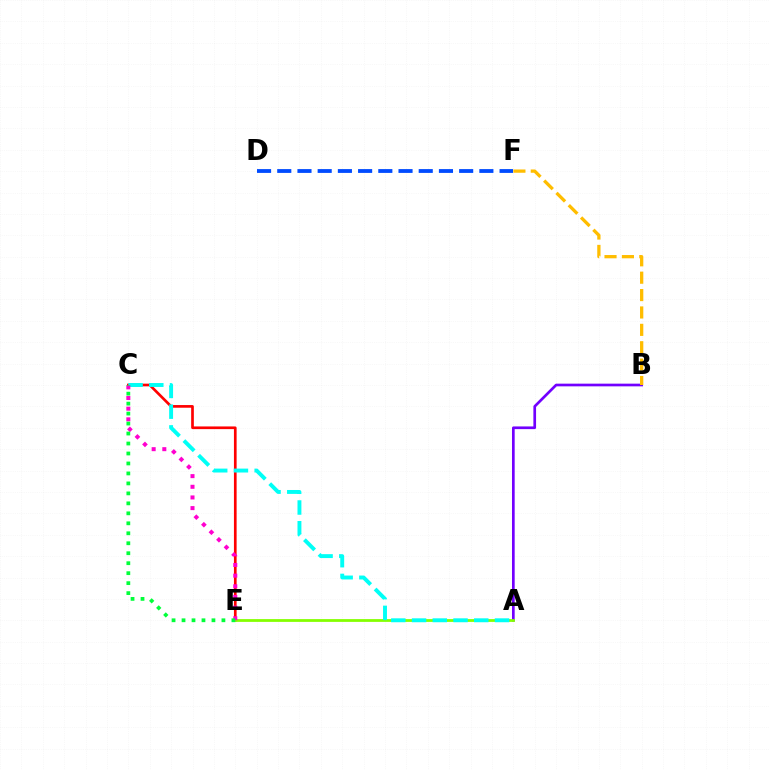{('A', 'B'): [{'color': '#7200ff', 'line_style': 'solid', 'thickness': 1.94}], ('B', 'F'): [{'color': '#ffbd00', 'line_style': 'dashed', 'thickness': 2.36}], ('D', 'F'): [{'color': '#004bff', 'line_style': 'dashed', 'thickness': 2.75}], ('C', 'E'): [{'color': '#ff0000', 'line_style': 'solid', 'thickness': 1.93}, {'color': '#ff00cf', 'line_style': 'dotted', 'thickness': 2.9}, {'color': '#00ff39', 'line_style': 'dotted', 'thickness': 2.71}], ('A', 'E'): [{'color': '#84ff00', 'line_style': 'solid', 'thickness': 2.0}], ('A', 'C'): [{'color': '#00fff6', 'line_style': 'dashed', 'thickness': 2.82}]}